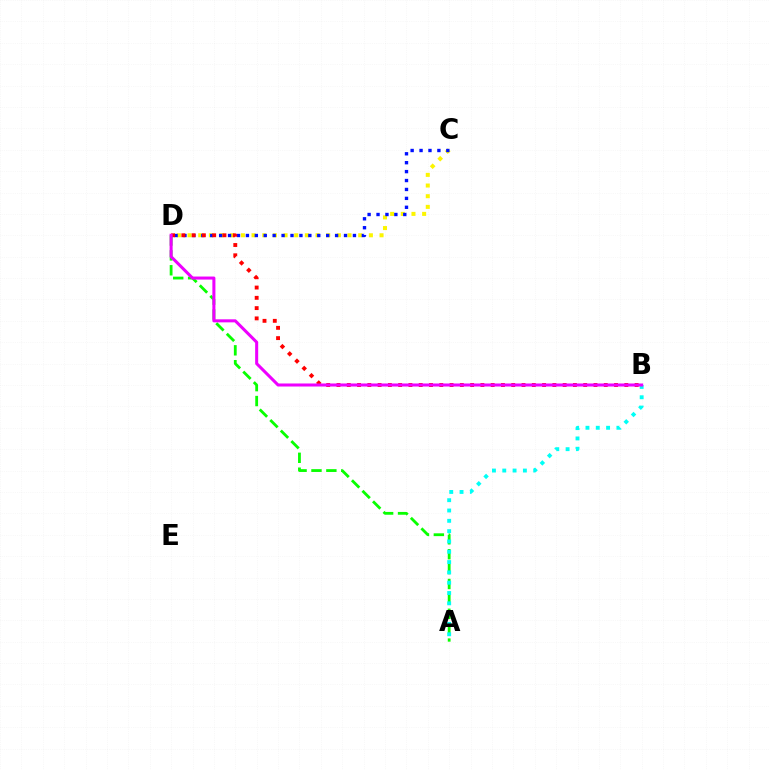{('A', 'D'): [{'color': '#08ff00', 'line_style': 'dashed', 'thickness': 2.02}], ('C', 'D'): [{'color': '#fcf500', 'line_style': 'dotted', 'thickness': 2.9}, {'color': '#0010ff', 'line_style': 'dotted', 'thickness': 2.42}], ('A', 'B'): [{'color': '#00fff6', 'line_style': 'dotted', 'thickness': 2.8}], ('B', 'D'): [{'color': '#ff0000', 'line_style': 'dotted', 'thickness': 2.79}, {'color': '#ee00ff', 'line_style': 'solid', 'thickness': 2.19}]}